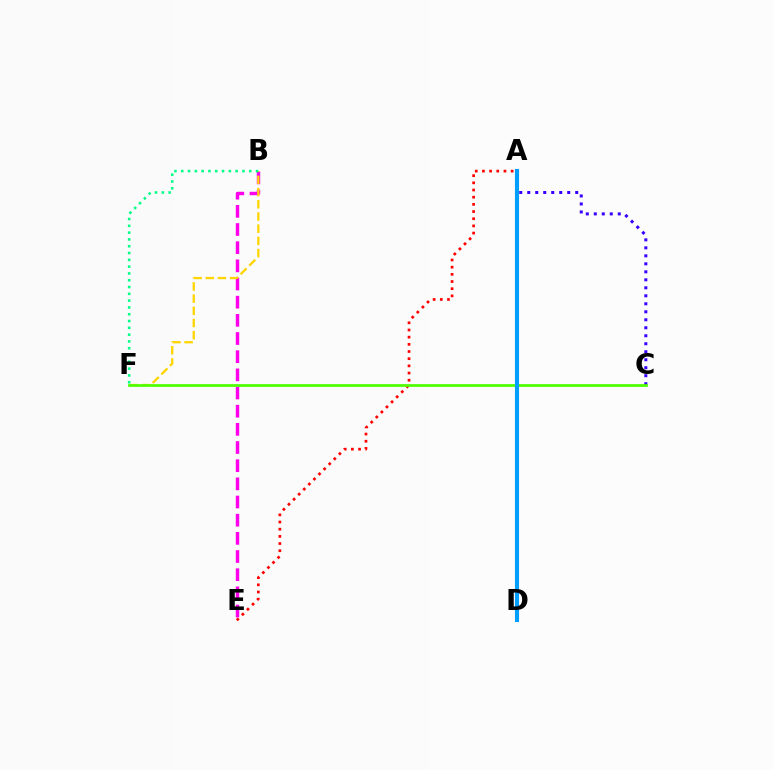{('B', 'E'): [{'color': '#ff00ed', 'line_style': 'dashed', 'thickness': 2.47}], ('A', 'C'): [{'color': '#3700ff', 'line_style': 'dotted', 'thickness': 2.17}], ('A', 'E'): [{'color': '#ff0000', 'line_style': 'dotted', 'thickness': 1.95}], ('B', 'F'): [{'color': '#ffd500', 'line_style': 'dashed', 'thickness': 1.66}, {'color': '#00ff86', 'line_style': 'dotted', 'thickness': 1.85}], ('C', 'F'): [{'color': '#4fff00', 'line_style': 'solid', 'thickness': 1.97}], ('A', 'D'): [{'color': '#009eff', 'line_style': 'solid', 'thickness': 2.95}]}